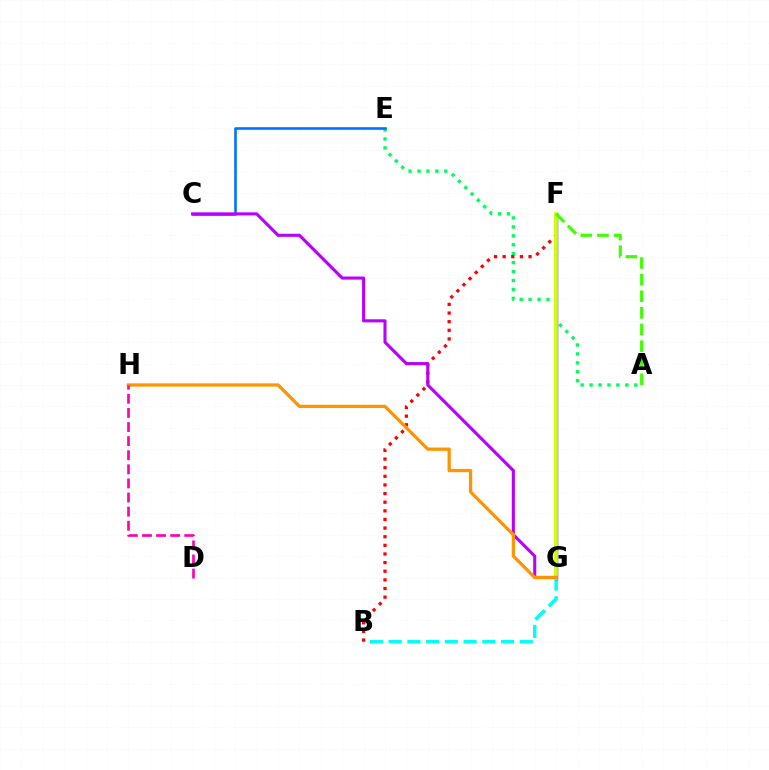{('B', 'G'): [{'color': '#00fff6', 'line_style': 'dashed', 'thickness': 2.54}], ('A', 'E'): [{'color': '#00ff5c', 'line_style': 'dotted', 'thickness': 2.43}], ('F', 'G'): [{'color': '#2500ff', 'line_style': 'solid', 'thickness': 2.43}, {'color': '#d1ff00', 'line_style': 'solid', 'thickness': 2.75}], ('C', 'E'): [{'color': '#0074ff', 'line_style': 'solid', 'thickness': 1.89}], ('B', 'F'): [{'color': '#ff0000', 'line_style': 'dotted', 'thickness': 2.34}], ('C', 'G'): [{'color': '#b900ff', 'line_style': 'solid', 'thickness': 2.23}], ('G', 'H'): [{'color': '#ff9400', 'line_style': 'solid', 'thickness': 2.35}], ('D', 'H'): [{'color': '#ff00ac', 'line_style': 'dashed', 'thickness': 1.92}], ('A', 'F'): [{'color': '#3dff00', 'line_style': 'dashed', 'thickness': 2.26}]}